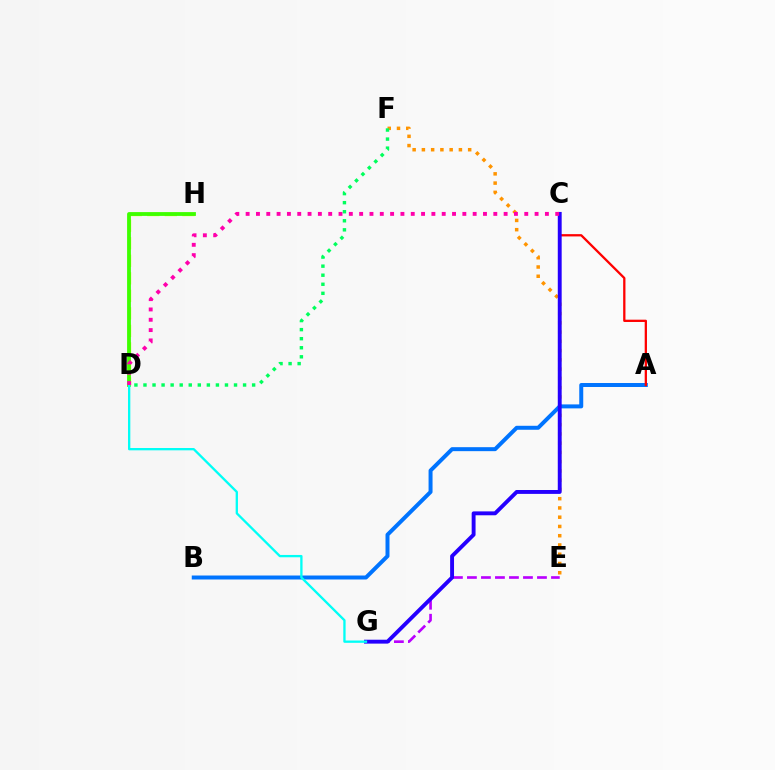{('E', 'F'): [{'color': '#ff9400', 'line_style': 'dotted', 'thickness': 2.51}], ('D', 'H'): [{'color': '#d1ff00', 'line_style': 'dashed', 'thickness': 2.38}, {'color': '#3dff00', 'line_style': 'solid', 'thickness': 2.74}], ('E', 'G'): [{'color': '#b900ff', 'line_style': 'dashed', 'thickness': 1.9}], ('A', 'B'): [{'color': '#0074ff', 'line_style': 'solid', 'thickness': 2.86}], ('A', 'C'): [{'color': '#ff0000', 'line_style': 'solid', 'thickness': 1.65}], ('C', 'G'): [{'color': '#2500ff', 'line_style': 'solid', 'thickness': 2.8}], ('D', 'G'): [{'color': '#00fff6', 'line_style': 'solid', 'thickness': 1.67}], ('C', 'D'): [{'color': '#ff00ac', 'line_style': 'dotted', 'thickness': 2.8}], ('D', 'F'): [{'color': '#00ff5c', 'line_style': 'dotted', 'thickness': 2.46}]}